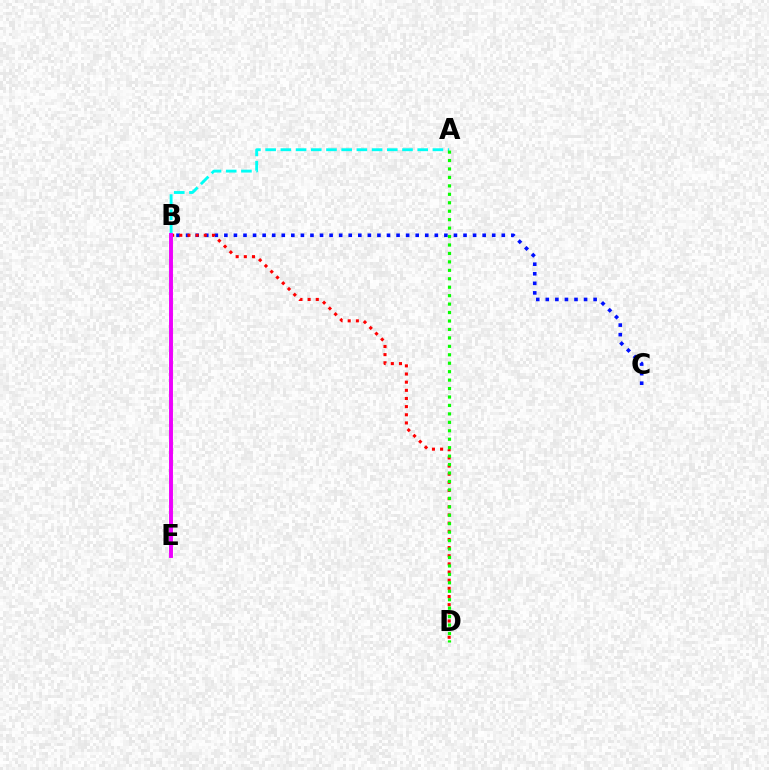{('B', 'E'): [{'color': '#fcf500', 'line_style': 'dotted', 'thickness': 2.66}, {'color': '#ee00ff', 'line_style': 'solid', 'thickness': 2.82}], ('A', 'B'): [{'color': '#00fff6', 'line_style': 'dashed', 'thickness': 2.07}], ('B', 'C'): [{'color': '#0010ff', 'line_style': 'dotted', 'thickness': 2.6}], ('B', 'D'): [{'color': '#ff0000', 'line_style': 'dotted', 'thickness': 2.22}], ('A', 'D'): [{'color': '#08ff00', 'line_style': 'dotted', 'thickness': 2.29}]}